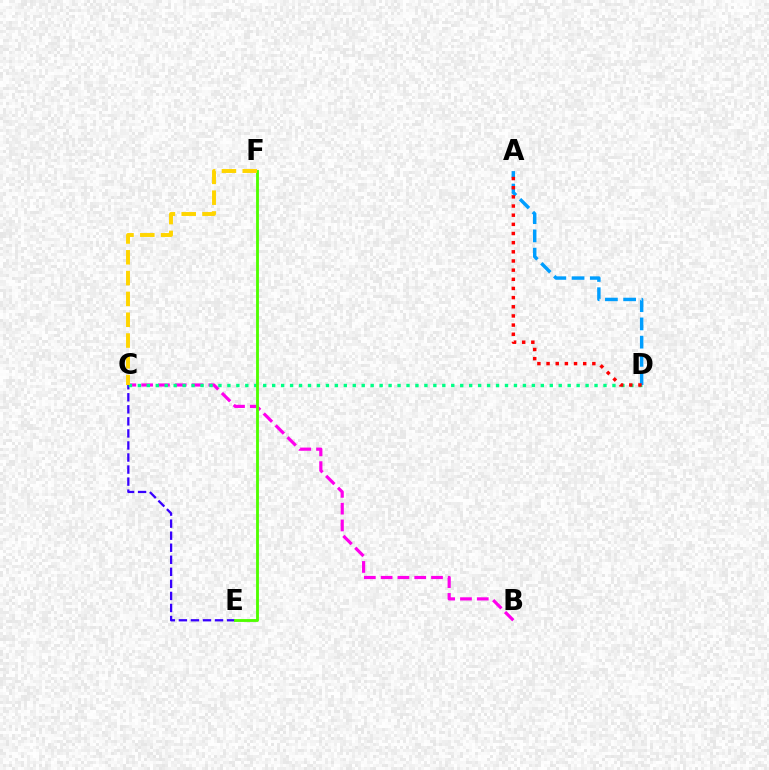{('B', 'C'): [{'color': '#ff00ed', 'line_style': 'dashed', 'thickness': 2.28}], ('C', 'E'): [{'color': '#3700ff', 'line_style': 'dashed', 'thickness': 1.64}], ('C', 'D'): [{'color': '#00ff86', 'line_style': 'dotted', 'thickness': 2.43}], ('A', 'D'): [{'color': '#009eff', 'line_style': 'dashed', 'thickness': 2.48}, {'color': '#ff0000', 'line_style': 'dotted', 'thickness': 2.49}], ('E', 'F'): [{'color': '#4fff00', 'line_style': 'solid', 'thickness': 2.05}], ('C', 'F'): [{'color': '#ffd500', 'line_style': 'dashed', 'thickness': 2.83}]}